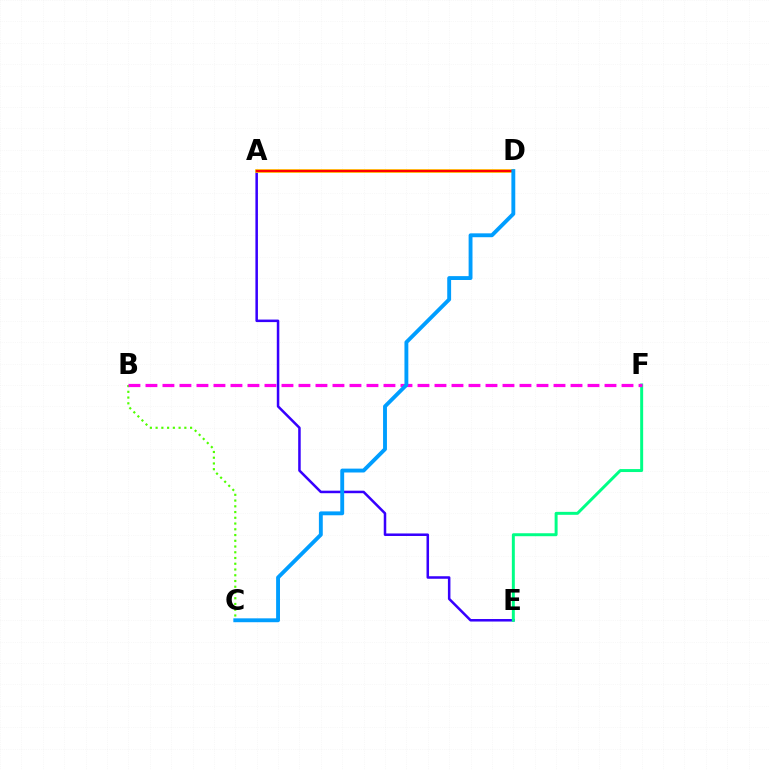{('A', 'E'): [{'color': '#3700ff', 'line_style': 'solid', 'thickness': 1.82}], ('A', 'D'): [{'color': '#ffd500', 'line_style': 'solid', 'thickness': 2.65}, {'color': '#ff0000', 'line_style': 'solid', 'thickness': 1.67}], ('B', 'C'): [{'color': '#4fff00', 'line_style': 'dotted', 'thickness': 1.56}], ('E', 'F'): [{'color': '#00ff86', 'line_style': 'solid', 'thickness': 2.14}], ('B', 'F'): [{'color': '#ff00ed', 'line_style': 'dashed', 'thickness': 2.31}], ('C', 'D'): [{'color': '#009eff', 'line_style': 'solid', 'thickness': 2.79}]}